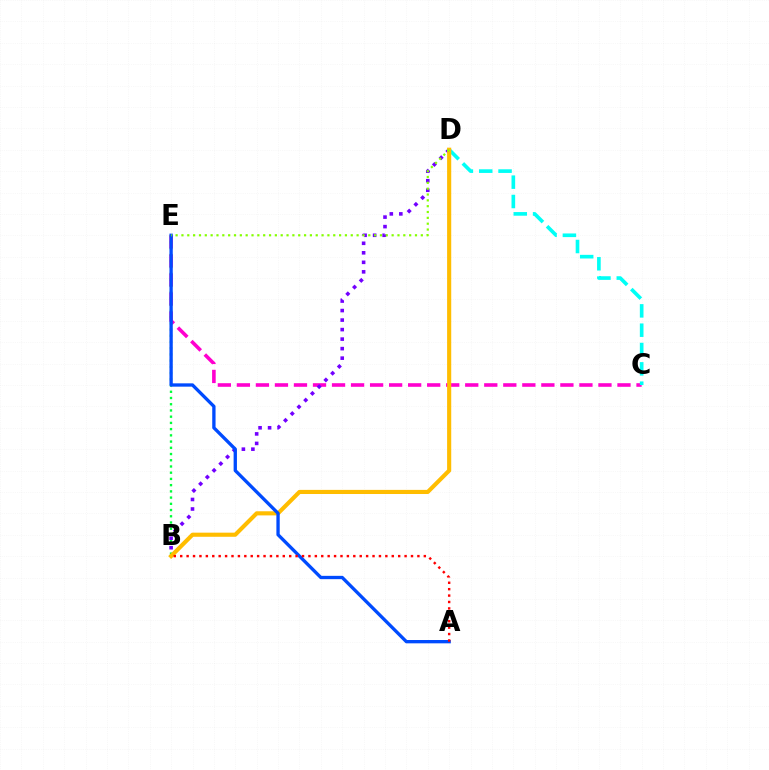{('C', 'E'): [{'color': '#ff00cf', 'line_style': 'dashed', 'thickness': 2.59}], ('C', 'D'): [{'color': '#00fff6', 'line_style': 'dashed', 'thickness': 2.63}], ('B', 'E'): [{'color': '#00ff39', 'line_style': 'dotted', 'thickness': 1.69}], ('B', 'D'): [{'color': '#7200ff', 'line_style': 'dotted', 'thickness': 2.59}, {'color': '#ffbd00', 'line_style': 'solid', 'thickness': 2.97}], ('A', 'E'): [{'color': '#004bff', 'line_style': 'solid', 'thickness': 2.39}], ('D', 'E'): [{'color': '#84ff00', 'line_style': 'dotted', 'thickness': 1.59}], ('A', 'B'): [{'color': '#ff0000', 'line_style': 'dotted', 'thickness': 1.74}]}